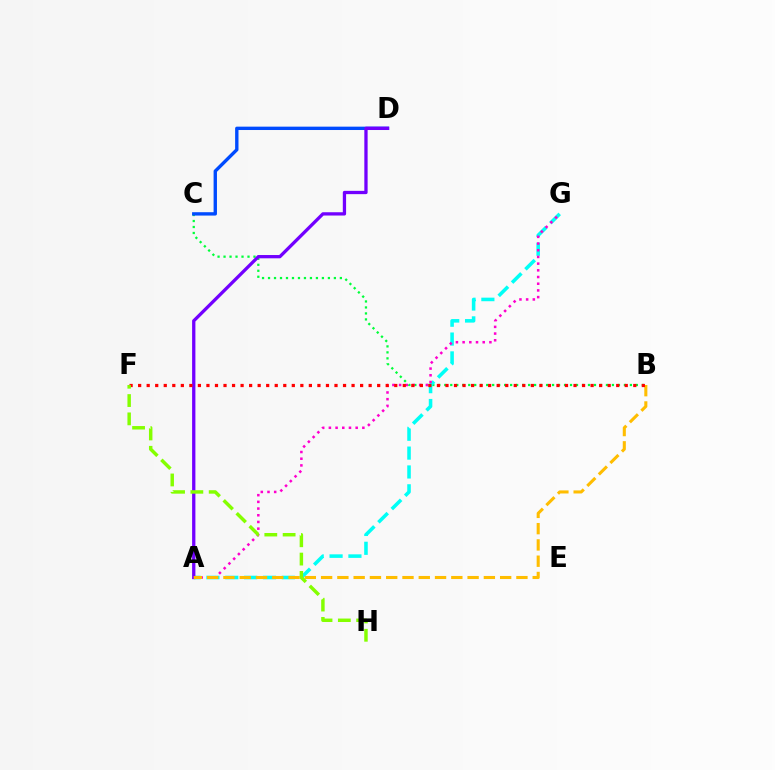{('B', 'C'): [{'color': '#00ff39', 'line_style': 'dotted', 'thickness': 1.63}], ('C', 'D'): [{'color': '#004bff', 'line_style': 'solid', 'thickness': 2.42}], ('A', 'G'): [{'color': '#00fff6', 'line_style': 'dashed', 'thickness': 2.56}, {'color': '#ff00cf', 'line_style': 'dotted', 'thickness': 1.82}], ('A', 'D'): [{'color': '#7200ff', 'line_style': 'solid', 'thickness': 2.37}], ('A', 'B'): [{'color': '#ffbd00', 'line_style': 'dashed', 'thickness': 2.21}], ('B', 'F'): [{'color': '#ff0000', 'line_style': 'dotted', 'thickness': 2.32}], ('F', 'H'): [{'color': '#84ff00', 'line_style': 'dashed', 'thickness': 2.49}]}